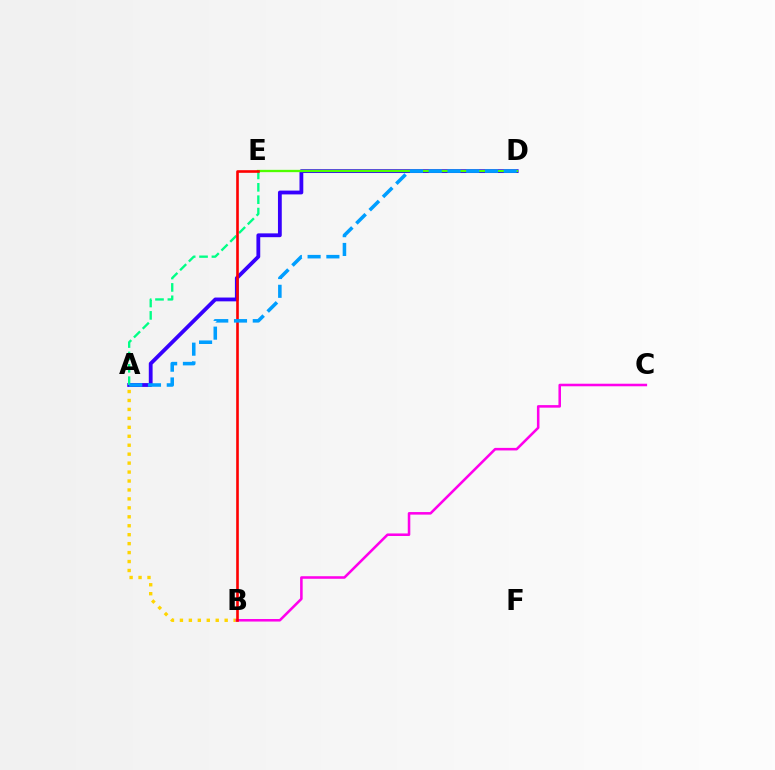{('A', 'B'): [{'color': '#ffd500', 'line_style': 'dotted', 'thickness': 2.43}], ('A', 'D'): [{'color': '#3700ff', 'line_style': 'solid', 'thickness': 2.74}, {'color': '#009eff', 'line_style': 'dashed', 'thickness': 2.55}], ('B', 'C'): [{'color': '#ff00ed', 'line_style': 'solid', 'thickness': 1.84}], ('A', 'E'): [{'color': '#00ff86', 'line_style': 'dashed', 'thickness': 1.68}], ('D', 'E'): [{'color': '#4fff00', 'line_style': 'solid', 'thickness': 1.66}], ('B', 'E'): [{'color': '#ff0000', 'line_style': 'solid', 'thickness': 1.89}]}